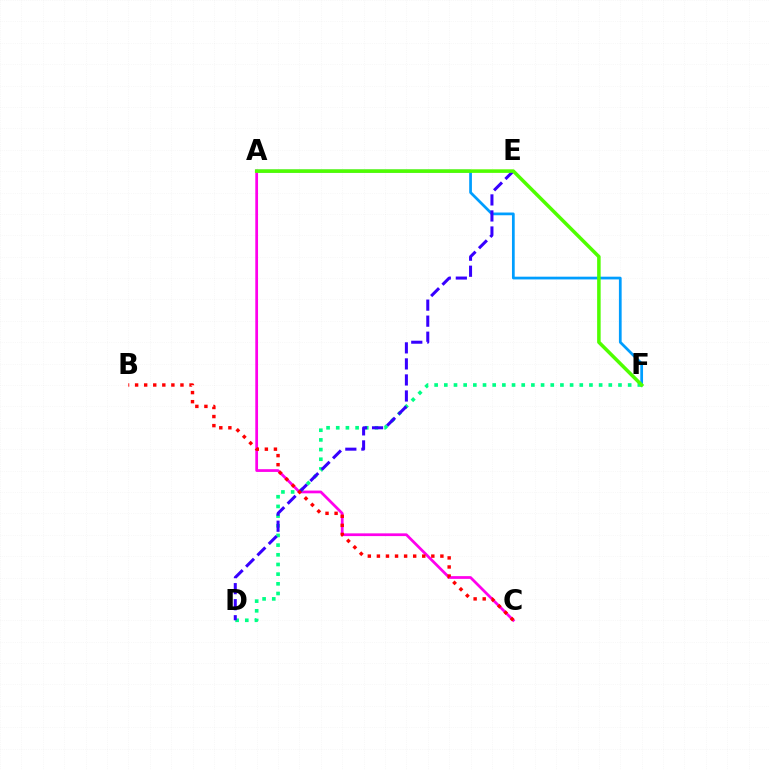{('A', 'F'): [{'color': '#009eff', 'line_style': 'solid', 'thickness': 1.97}, {'color': '#4fff00', 'line_style': 'solid', 'thickness': 2.53}], ('A', 'E'): [{'color': '#ffd500', 'line_style': 'solid', 'thickness': 1.64}], ('A', 'C'): [{'color': '#ff00ed', 'line_style': 'solid', 'thickness': 1.98}], ('D', 'F'): [{'color': '#00ff86', 'line_style': 'dotted', 'thickness': 2.63}], ('D', 'E'): [{'color': '#3700ff', 'line_style': 'dashed', 'thickness': 2.18}], ('B', 'C'): [{'color': '#ff0000', 'line_style': 'dotted', 'thickness': 2.46}]}